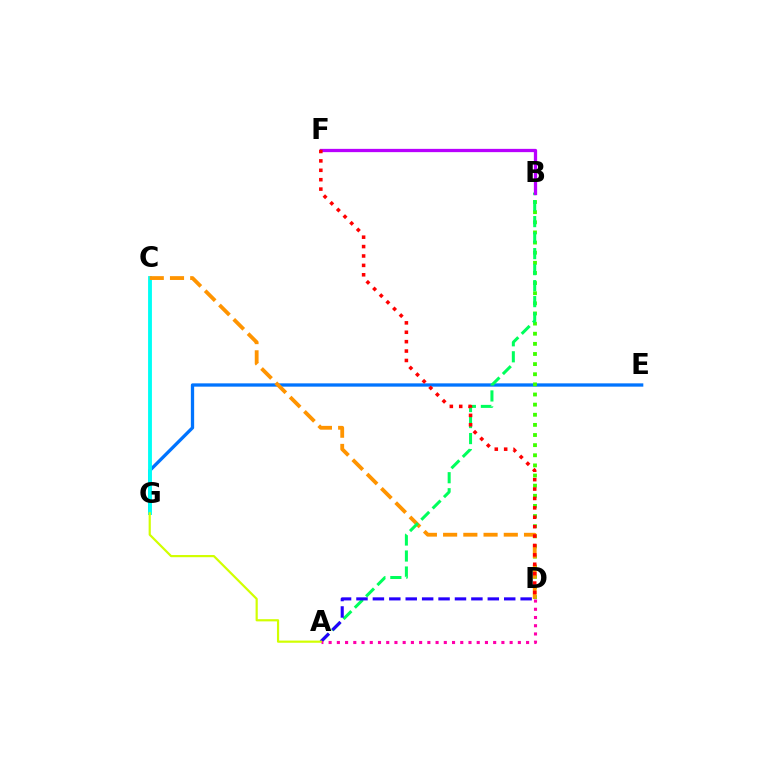{('E', 'G'): [{'color': '#0074ff', 'line_style': 'solid', 'thickness': 2.38}], ('B', 'D'): [{'color': '#3dff00', 'line_style': 'dotted', 'thickness': 2.75}], ('C', 'G'): [{'color': '#00fff6', 'line_style': 'solid', 'thickness': 2.77}], ('C', 'D'): [{'color': '#ff9400', 'line_style': 'dashed', 'thickness': 2.75}], ('A', 'B'): [{'color': '#00ff5c', 'line_style': 'dashed', 'thickness': 2.17}], ('A', 'D'): [{'color': '#2500ff', 'line_style': 'dashed', 'thickness': 2.23}, {'color': '#ff00ac', 'line_style': 'dotted', 'thickness': 2.24}], ('B', 'F'): [{'color': '#b900ff', 'line_style': 'solid', 'thickness': 2.36}], ('A', 'G'): [{'color': '#d1ff00', 'line_style': 'solid', 'thickness': 1.58}], ('D', 'F'): [{'color': '#ff0000', 'line_style': 'dotted', 'thickness': 2.55}]}